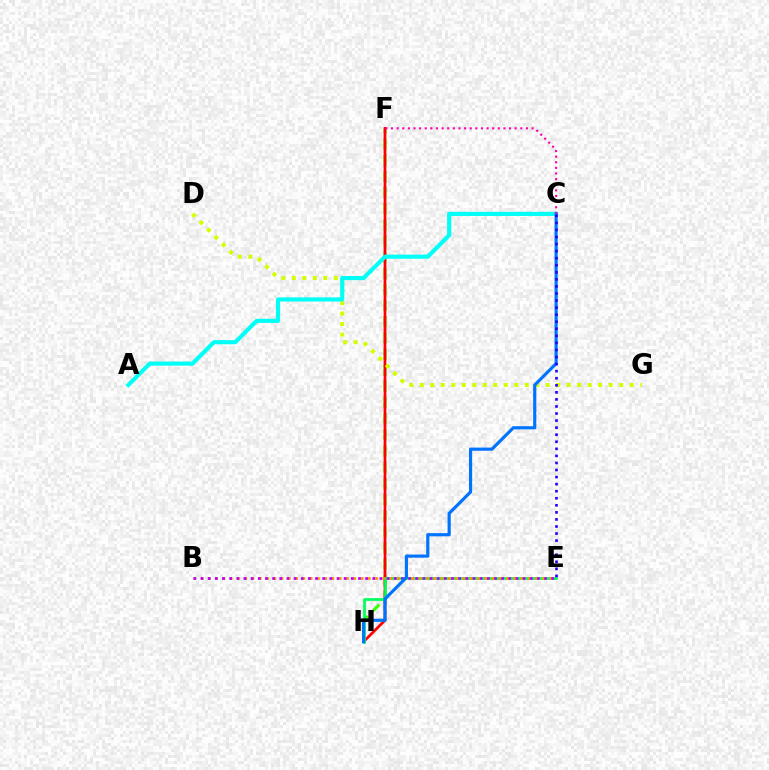{('F', 'H'): [{'color': '#3dff00', 'line_style': 'dashed', 'thickness': 2.19}, {'color': '#ff0000', 'line_style': 'solid', 'thickness': 1.95}], ('D', 'G'): [{'color': '#d1ff00', 'line_style': 'dotted', 'thickness': 2.85}], ('E', 'H'): [{'color': '#00ff5c', 'line_style': 'solid', 'thickness': 1.95}], ('B', 'E'): [{'color': '#ff9400', 'line_style': 'dotted', 'thickness': 1.97}, {'color': '#b900ff', 'line_style': 'dotted', 'thickness': 1.94}], ('A', 'C'): [{'color': '#00fff6', 'line_style': 'solid', 'thickness': 2.98}], ('C', 'H'): [{'color': '#0074ff', 'line_style': 'solid', 'thickness': 2.28}], ('C', 'F'): [{'color': '#ff00ac', 'line_style': 'dotted', 'thickness': 1.53}], ('C', 'E'): [{'color': '#2500ff', 'line_style': 'dotted', 'thickness': 1.92}]}